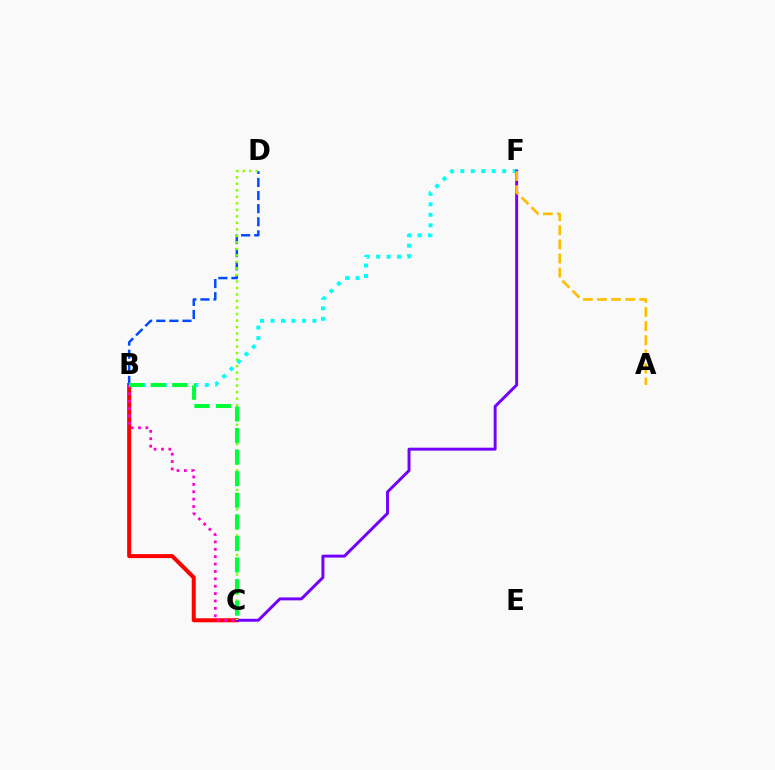{('B', 'C'): [{'color': '#ff0000', 'line_style': 'solid', 'thickness': 2.9}, {'color': '#ff00cf', 'line_style': 'dotted', 'thickness': 2.01}, {'color': '#00ff39', 'line_style': 'dashed', 'thickness': 2.93}], ('B', 'D'): [{'color': '#004bff', 'line_style': 'dashed', 'thickness': 1.78}], ('B', 'F'): [{'color': '#00fff6', 'line_style': 'dotted', 'thickness': 2.85}], ('C', 'F'): [{'color': '#7200ff', 'line_style': 'solid', 'thickness': 2.11}], ('A', 'F'): [{'color': '#ffbd00', 'line_style': 'dashed', 'thickness': 1.92}], ('C', 'D'): [{'color': '#84ff00', 'line_style': 'dotted', 'thickness': 1.77}]}